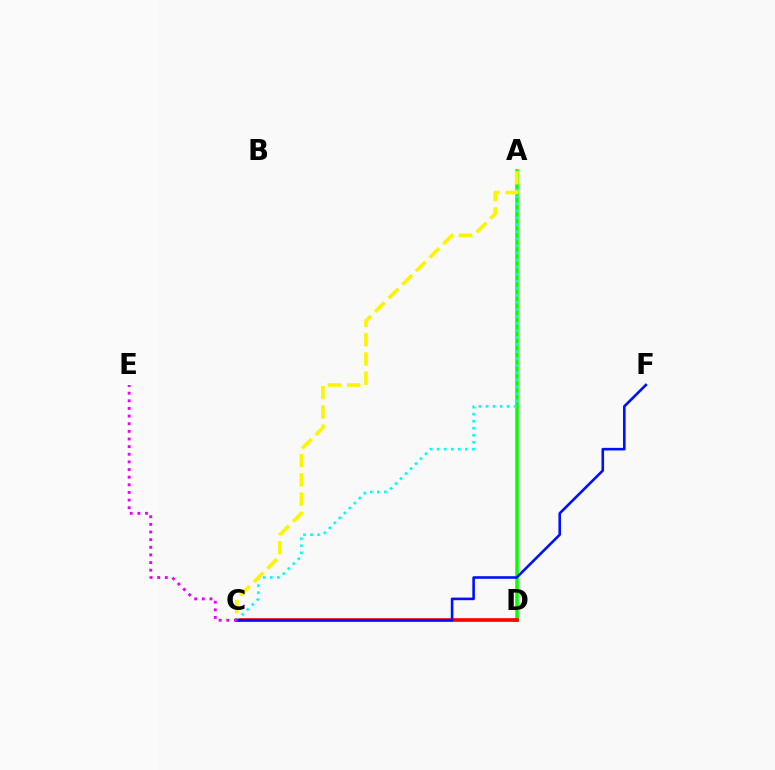{('A', 'D'): [{'color': '#08ff00', 'line_style': 'solid', 'thickness': 2.53}], ('C', 'D'): [{'color': '#ff0000', 'line_style': 'solid', 'thickness': 2.64}], ('A', 'C'): [{'color': '#00fff6', 'line_style': 'dotted', 'thickness': 1.91}, {'color': '#fcf500', 'line_style': 'dashed', 'thickness': 2.61}], ('C', 'F'): [{'color': '#0010ff', 'line_style': 'solid', 'thickness': 1.87}], ('C', 'E'): [{'color': '#ee00ff', 'line_style': 'dotted', 'thickness': 2.07}]}